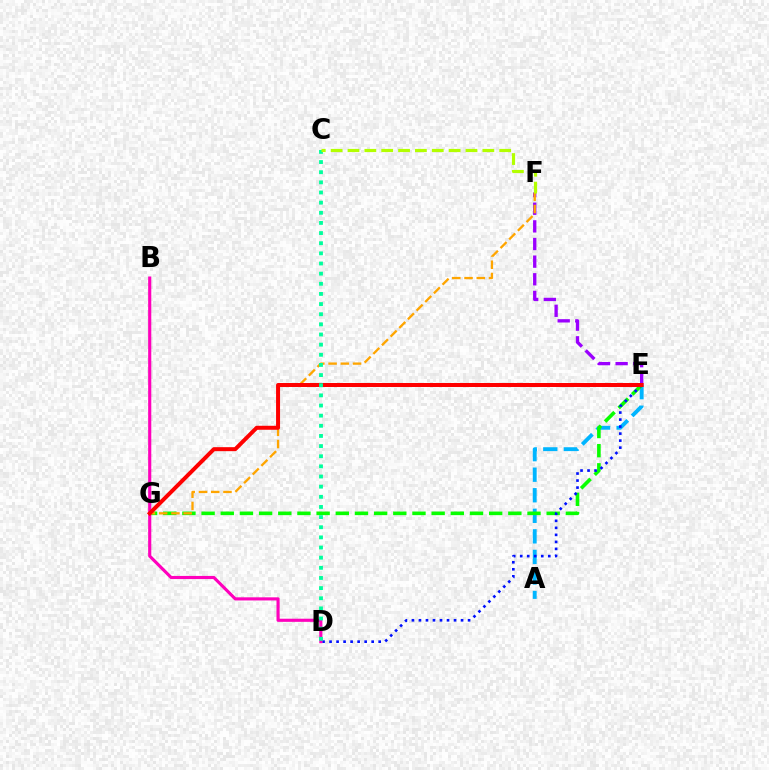{('A', 'E'): [{'color': '#00b5ff', 'line_style': 'dashed', 'thickness': 2.79}], ('E', 'G'): [{'color': '#08ff00', 'line_style': 'dashed', 'thickness': 2.6}, {'color': '#ff0000', 'line_style': 'solid', 'thickness': 2.87}], ('D', 'E'): [{'color': '#0010ff', 'line_style': 'dotted', 'thickness': 1.91}], ('E', 'F'): [{'color': '#9b00ff', 'line_style': 'dashed', 'thickness': 2.4}], ('F', 'G'): [{'color': '#ffa500', 'line_style': 'dashed', 'thickness': 1.66}], ('B', 'D'): [{'color': '#ff00bd', 'line_style': 'solid', 'thickness': 2.25}], ('C', 'D'): [{'color': '#00ff9d', 'line_style': 'dotted', 'thickness': 2.76}], ('C', 'F'): [{'color': '#b3ff00', 'line_style': 'dashed', 'thickness': 2.29}]}